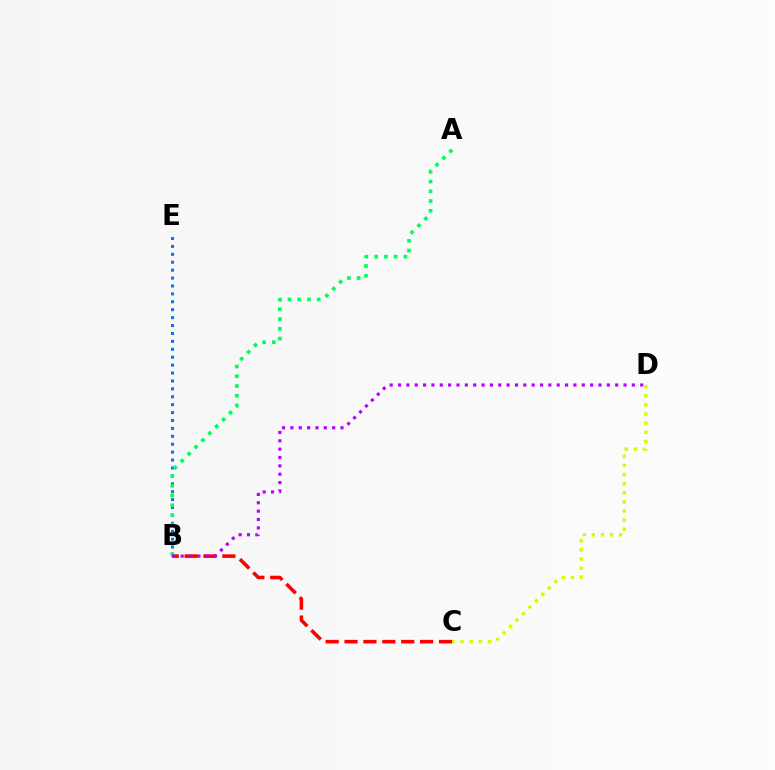{('C', 'D'): [{'color': '#d1ff00', 'line_style': 'dotted', 'thickness': 2.48}], ('B', 'E'): [{'color': '#0074ff', 'line_style': 'dotted', 'thickness': 2.15}], ('A', 'B'): [{'color': '#00ff5c', 'line_style': 'dotted', 'thickness': 2.65}], ('B', 'C'): [{'color': '#ff0000', 'line_style': 'dashed', 'thickness': 2.57}], ('B', 'D'): [{'color': '#b900ff', 'line_style': 'dotted', 'thickness': 2.27}]}